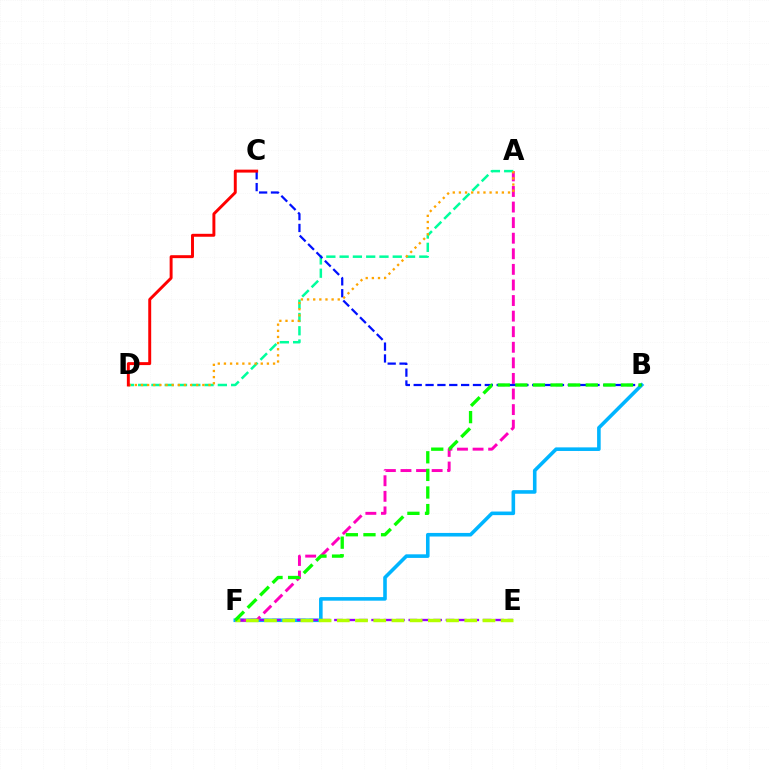{('B', 'F'): [{'color': '#00b5ff', 'line_style': 'solid', 'thickness': 2.58}, {'color': '#08ff00', 'line_style': 'dashed', 'thickness': 2.39}], ('A', 'F'): [{'color': '#ff00bd', 'line_style': 'dashed', 'thickness': 2.12}], ('E', 'F'): [{'color': '#9b00ff', 'line_style': 'dashed', 'thickness': 1.68}, {'color': '#b3ff00', 'line_style': 'dashed', 'thickness': 2.47}], ('A', 'D'): [{'color': '#00ff9d', 'line_style': 'dashed', 'thickness': 1.8}, {'color': '#ffa500', 'line_style': 'dotted', 'thickness': 1.67}], ('B', 'C'): [{'color': '#0010ff', 'line_style': 'dashed', 'thickness': 1.61}], ('C', 'D'): [{'color': '#ff0000', 'line_style': 'solid', 'thickness': 2.12}]}